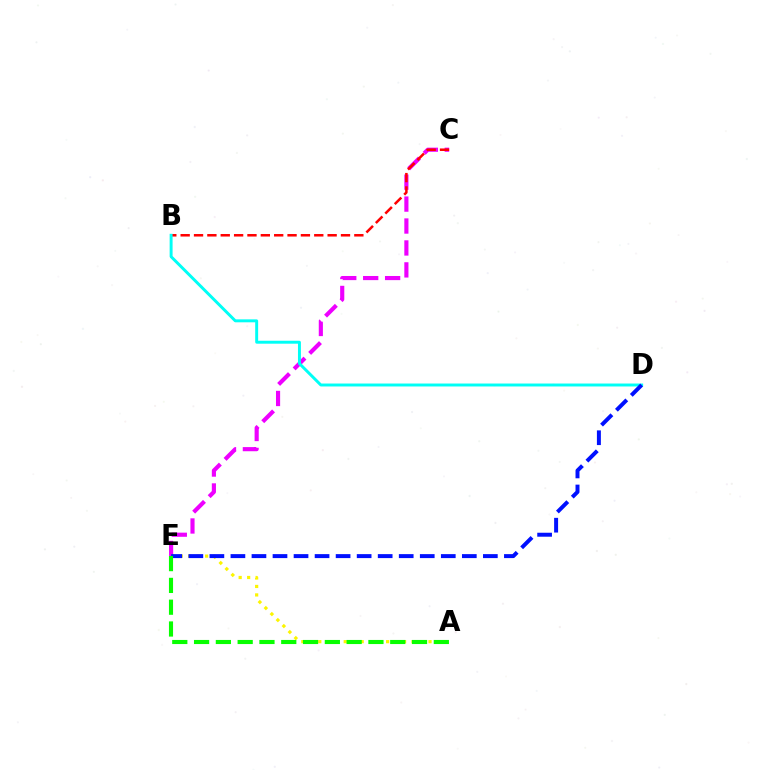{('C', 'E'): [{'color': '#ee00ff', 'line_style': 'dashed', 'thickness': 2.98}], ('A', 'E'): [{'color': '#fcf500', 'line_style': 'dotted', 'thickness': 2.3}, {'color': '#08ff00', 'line_style': 'dashed', 'thickness': 2.96}], ('B', 'C'): [{'color': '#ff0000', 'line_style': 'dashed', 'thickness': 1.82}], ('B', 'D'): [{'color': '#00fff6', 'line_style': 'solid', 'thickness': 2.12}], ('D', 'E'): [{'color': '#0010ff', 'line_style': 'dashed', 'thickness': 2.86}]}